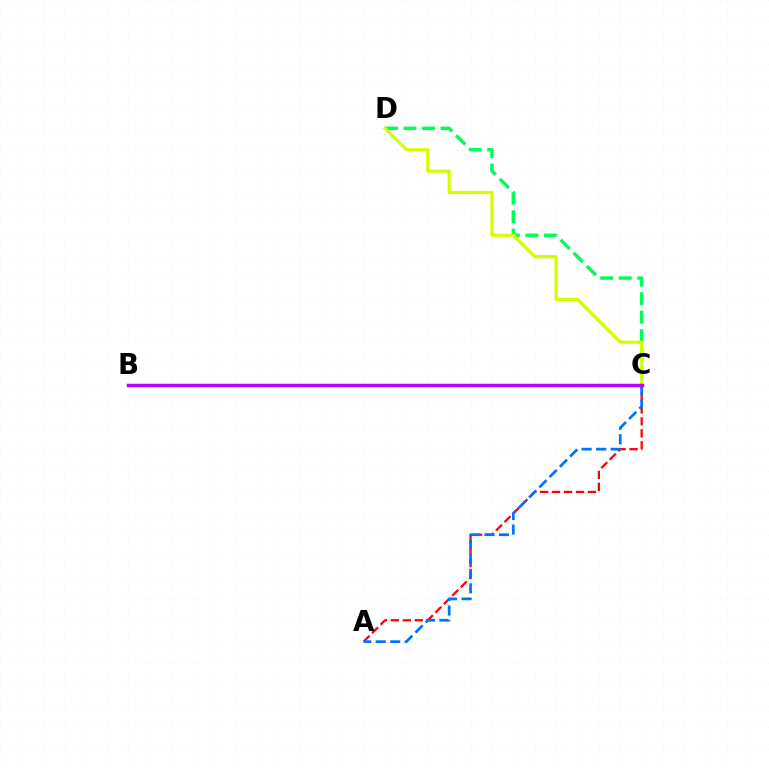{('A', 'C'): [{'color': '#ff0000', 'line_style': 'dashed', 'thickness': 1.63}, {'color': '#0074ff', 'line_style': 'dashed', 'thickness': 1.97}], ('C', 'D'): [{'color': '#00ff5c', 'line_style': 'dashed', 'thickness': 2.52}, {'color': '#d1ff00', 'line_style': 'solid', 'thickness': 2.3}], ('B', 'C'): [{'color': '#b900ff', 'line_style': 'solid', 'thickness': 2.49}]}